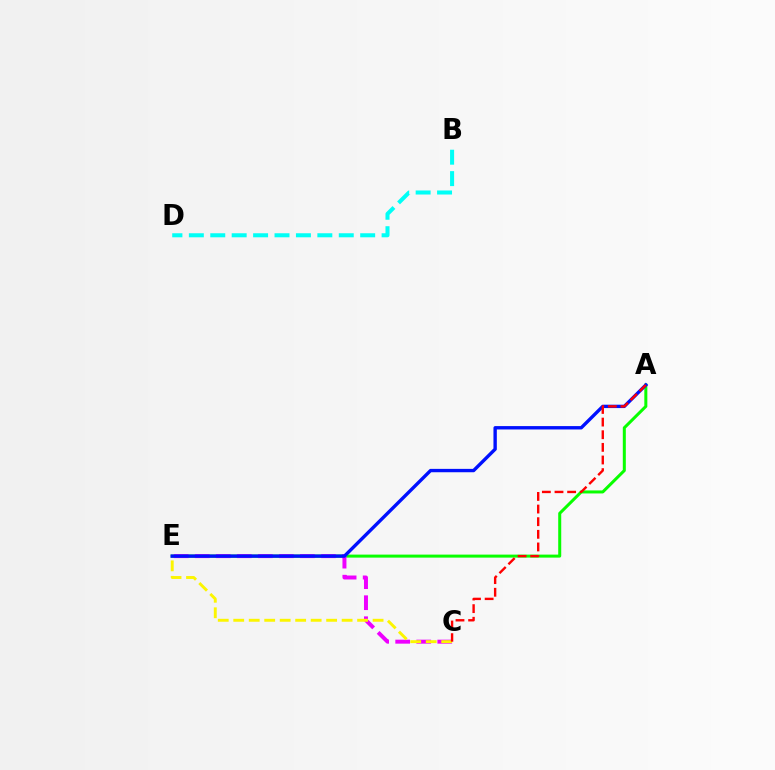{('A', 'E'): [{'color': '#08ff00', 'line_style': 'solid', 'thickness': 2.17}, {'color': '#0010ff', 'line_style': 'solid', 'thickness': 2.43}], ('C', 'E'): [{'color': '#ee00ff', 'line_style': 'dashed', 'thickness': 2.86}, {'color': '#fcf500', 'line_style': 'dashed', 'thickness': 2.1}], ('A', 'C'): [{'color': '#ff0000', 'line_style': 'dashed', 'thickness': 1.72}], ('B', 'D'): [{'color': '#00fff6', 'line_style': 'dashed', 'thickness': 2.91}]}